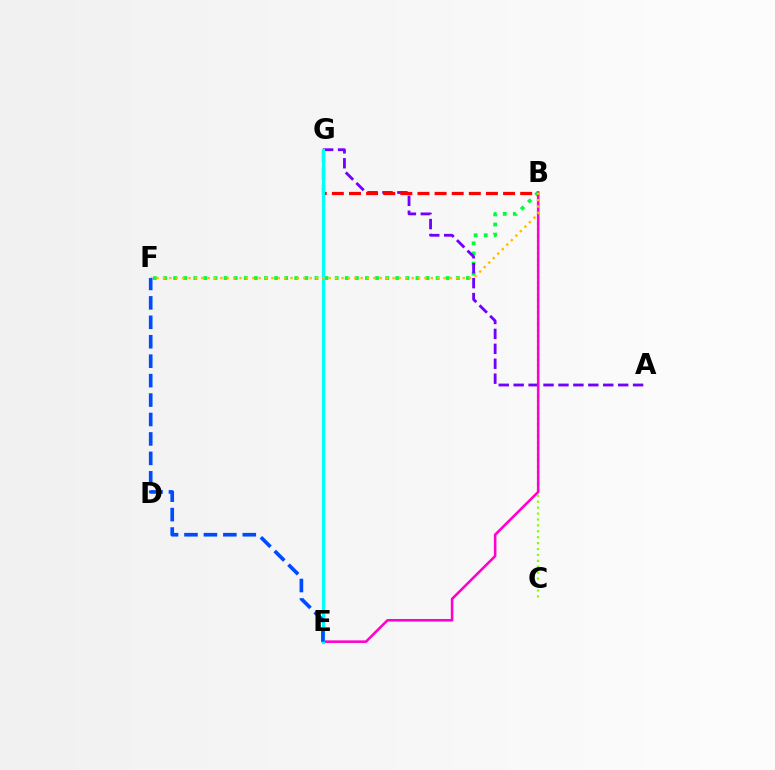{('B', 'F'): [{'color': '#00ff39', 'line_style': 'dotted', 'thickness': 2.74}, {'color': '#ffbd00', 'line_style': 'dotted', 'thickness': 1.73}], ('A', 'G'): [{'color': '#7200ff', 'line_style': 'dashed', 'thickness': 2.03}], ('B', 'C'): [{'color': '#84ff00', 'line_style': 'dotted', 'thickness': 1.61}], ('B', 'E'): [{'color': '#ff00cf', 'line_style': 'solid', 'thickness': 1.85}], ('B', 'G'): [{'color': '#ff0000', 'line_style': 'dashed', 'thickness': 2.33}], ('E', 'G'): [{'color': '#00fff6', 'line_style': 'solid', 'thickness': 2.31}], ('E', 'F'): [{'color': '#004bff', 'line_style': 'dashed', 'thickness': 2.64}]}